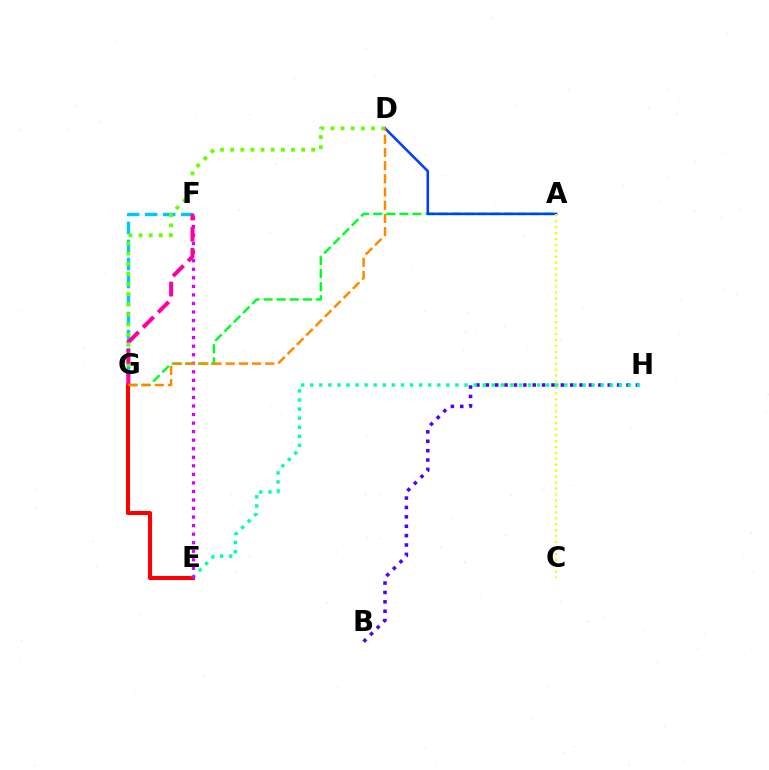{('F', 'G'): [{'color': '#00c7ff', 'line_style': 'dashed', 'thickness': 2.45}, {'color': '#ff00a0', 'line_style': 'dashed', 'thickness': 2.89}], ('A', 'G'): [{'color': '#00ff27', 'line_style': 'dashed', 'thickness': 1.78}], ('A', 'D'): [{'color': '#003fff', 'line_style': 'solid', 'thickness': 1.84}], ('B', 'H'): [{'color': '#4f00ff', 'line_style': 'dotted', 'thickness': 2.55}], ('E', 'G'): [{'color': '#ff0000', 'line_style': 'solid', 'thickness': 2.93}], ('A', 'C'): [{'color': '#eeff00', 'line_style': 'dotted', 'thickness': 1.62}], ('E', 'H'): [{'color': '#00ffaf', 'line_style': 'dotted', 'thickness': 2.47}], ('D', 'G'): [{'color': '#66ff00', 'line_style': 'dotted', 'thickness': 2.75}, {'color': '#ff8800', 'line_style': 'dashed', 'thickness': 1.79}], ('E', 'F'): [{'color': '#d600ff', 'line_style': 'dotted', 'thickness': 2.32}]}